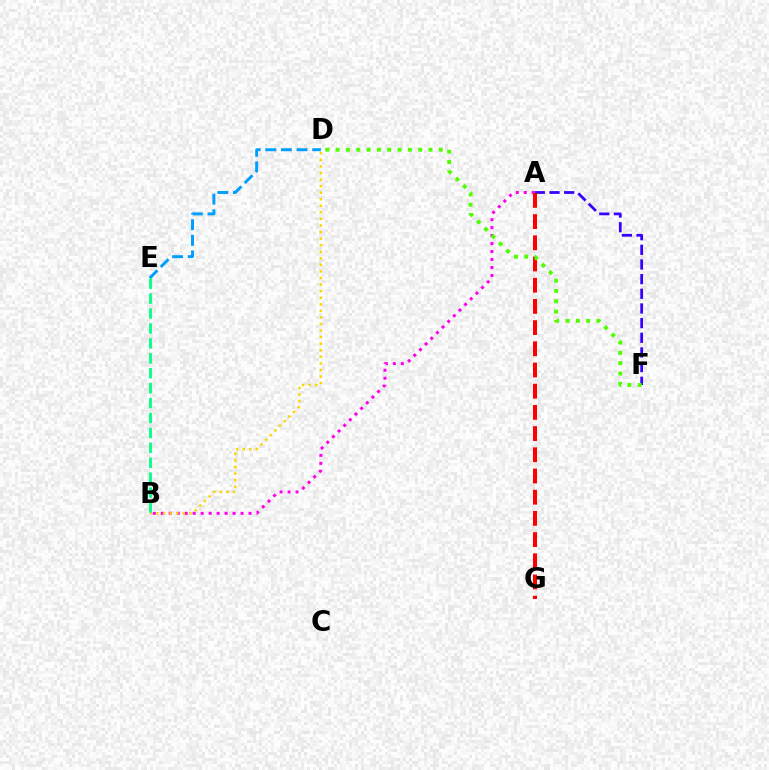{('A', 'F'): [{'color': '#3700ff', 'line_style': 'dashed', 'thickness': 1.99}], ('D', 'E'): [{'color': '#009eff', 'line_style': 'dashed', 'thickness': 2.12}], ('A', 'B'): [{'color': '#ff00ed', 'line_style': 'dotted', 'thickness': 2.17}], ('A', 'G'): [{'color': '#ff0000', 'line_style': 'dashed', 'thickness': 2.88}], ('D', 'F'): [{'color': '#4fff00', 'line_style': 'dotted', 'thickness': 2.8}], ('B', 'D'): [{'color': '#ffd500', 'line_style': 'dotted', 'thickness': 1.78}], ('B', 'E'): [{'color': '#00ff86', 'line_style': 'dashed', 'thickness': 2.03}]}